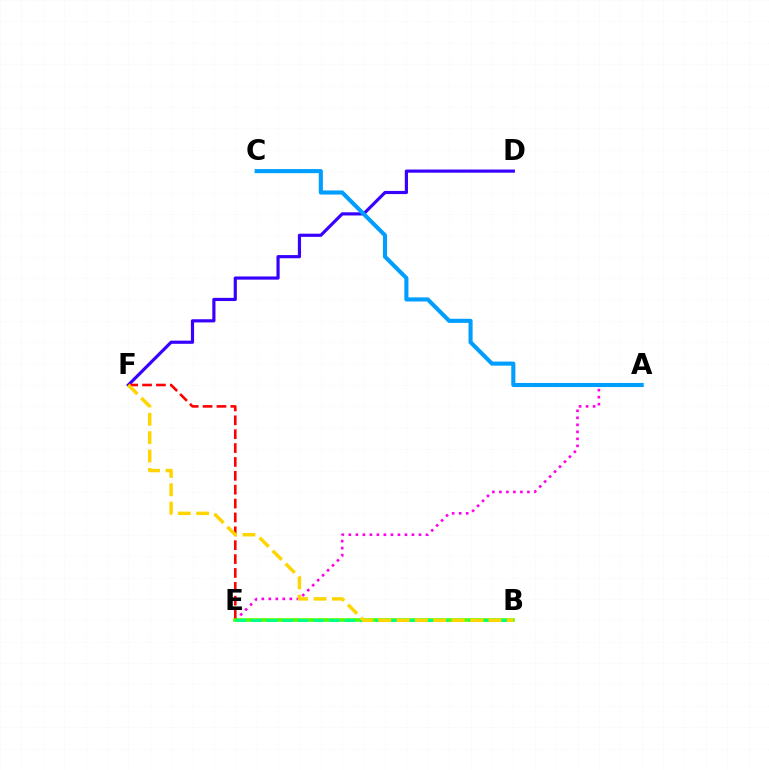{('A', 'E'): [{'color': '#ff00ed', 'line_style': 'dotted', 'thickness': 1.9}], ('D', 'F'): [{'color': '#3700ff', 'line_style': 'solid', 'thickness': 2.28}], ('E', 'F'): [{'color': '#ff0000', 'line_style': 'dashed', 'thickness': 1.88}], ('B', 'E'): [{'color': '#4fff00', 'line_style': 'solid', 'thickness': 2.58}, {'color': '#00ff86', 'line_style': 'dashed', 'thickness': 2.11}], ('B', 'F'): [{'color': '#ffd500', 'line_style': 'dashed', 'thickness': 2.5}], ('A', 'C'): [{'color': '#009eff', 'line_style': 'solid', 'thickness': 2.95}]}